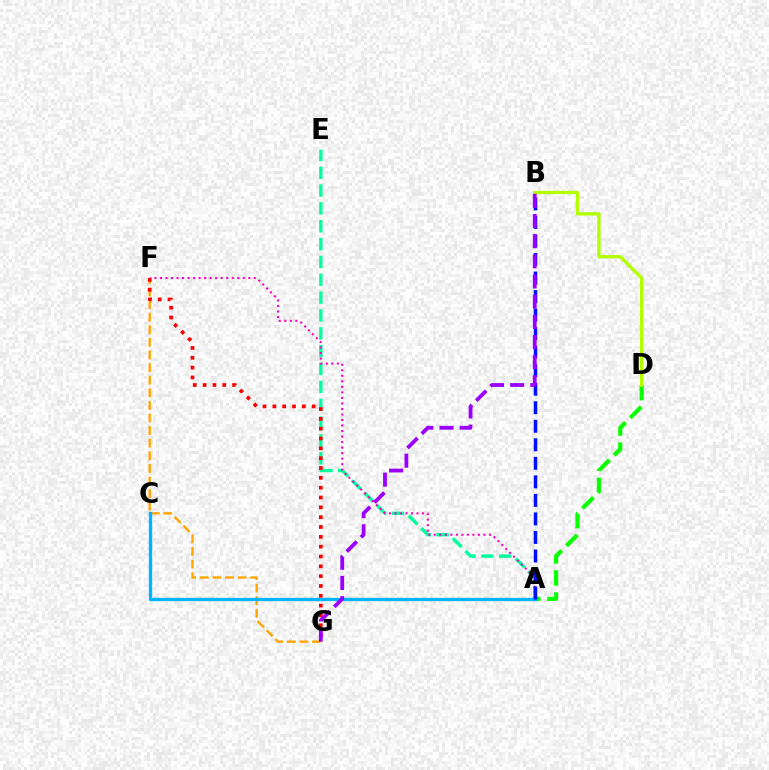{('A', 'E'): [{'color': '#00ff9d', 'line_style': 'dashed', 'thickness': 2.42}], ('A', 'D'): [{'color': '#08ff00', 'line_style': 'dashed', 'thickness': 3.0}], ('B', 'D'): [{'color': '#b3ff00', 'line_style': 'solid', 'thickness': 2.39}], ('F', 'G'): [{'color': '#ffa500', 'line_style': 'dashed', 'thickness': 1.71}, {'color': '#ff0000', 'line_style': 'dotted', 'thickness': 2.67}], ('A', 'C'): [{'color': '#00b5ff', 'line_style': 'solid', 'thickness': 2.4}], ('A', 'F'): [{'color': '#ff00bd', 'line_style': 'dotted', 'thickness': 1.5}], ('A', 'B'): [{'color': '#0010ff', 'line_style': 'dashed', 'thickness': 2.52}], ('B', 'G'): [{'color': '#9b00ff', 'line_style': 'dashed', 'thickness': 2.74}]}